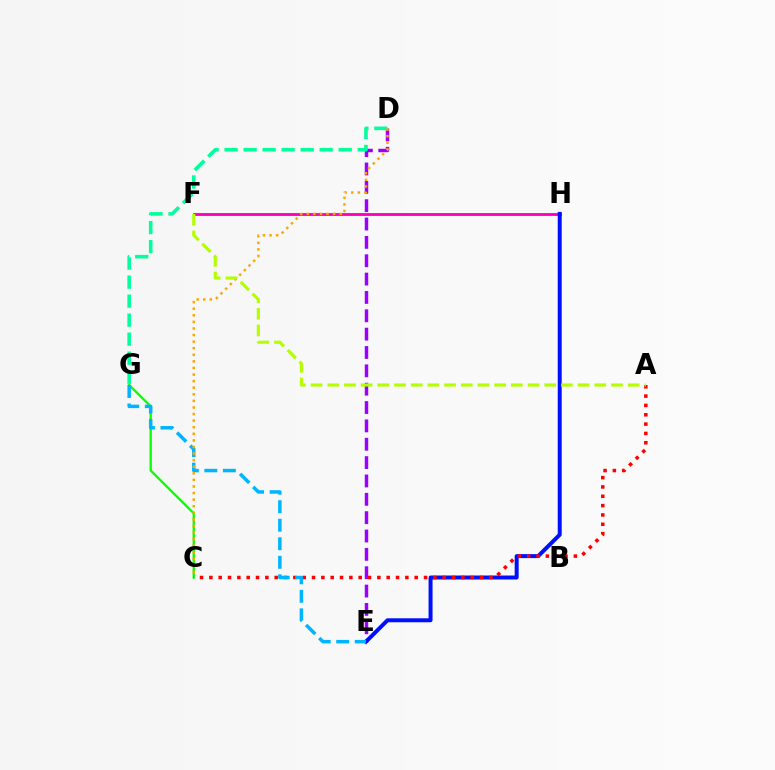{('C', 'G'): [{'color': '#08ff00', 'line_style': 'solid', 'thickness': 1.67}], ('D', 'E'): [{'color': '#9b00ff', 'line_style': 'dashed', 'thickness': 2.49}], ('F', 'H'): [{'color': '#ff00bd', 'line_style': 'solid', 'thickness': 2.07}], ('E', 'H'): [{'color': '#0010ff', 'line_style': 'solid', 'thickness': 2.87}], ('A', 'C'): [{'color': '#ff0000', 'line_style': 'dotted', 'thickness': 2.54}], ('D', 'G'): [{'color': '#00ff9d', 'line_style': 'dashed', 'thickness': 2.58}], ('E', 'G'): [{'color': '#00b5ff', 'line_style': 'dashed', 'thickness': 2.52}], ('C', 'D'): [{'color': '#ffa500', 'line_style': 'dotted', 'thickness': 1.79}], ('A', 'F'): [{'color': '#b3ff00', 'line_style': 'dashed', 'thickness': 2.27}]}